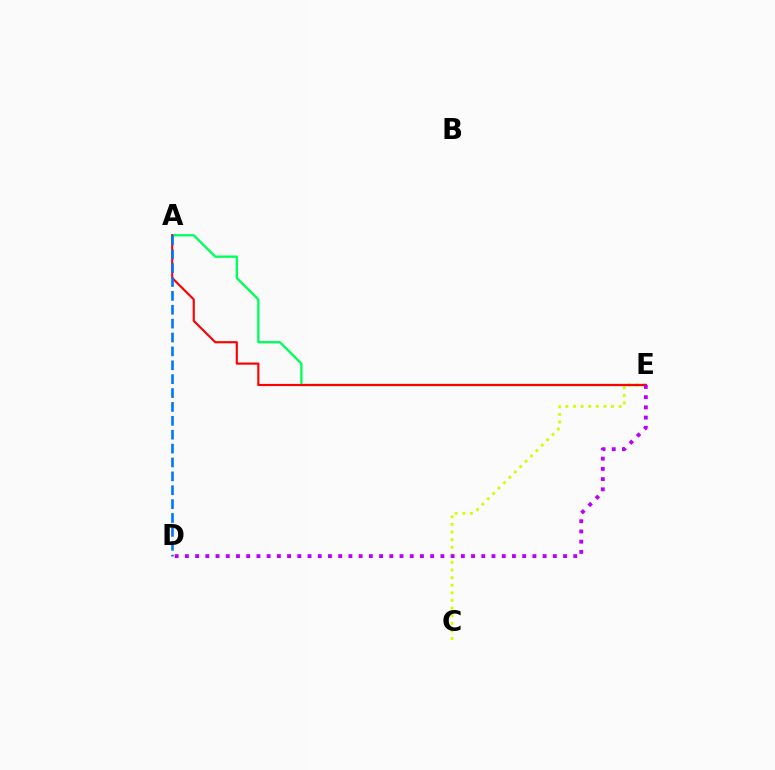{('C', 'E'): [{'color': '#d1ff00', 'line_style': 'dotted', 'thickness': 2.07}], ('A', 'E'): [{'color': '#00ff5c', 'line_style': 'solid', 'thickness': 1.68}, {'color': '#ff0000', 'line_style': 'solid', 'thickness': 1.55}], ('A', 'D'): [{'color': '#0074ff', 'line_style': 'dashed', 'thickness': 1.89}], ('D', 'E'): [{'color': '#b900ff', 'line_style': 'dotted', 'thickness': 2.78}]}